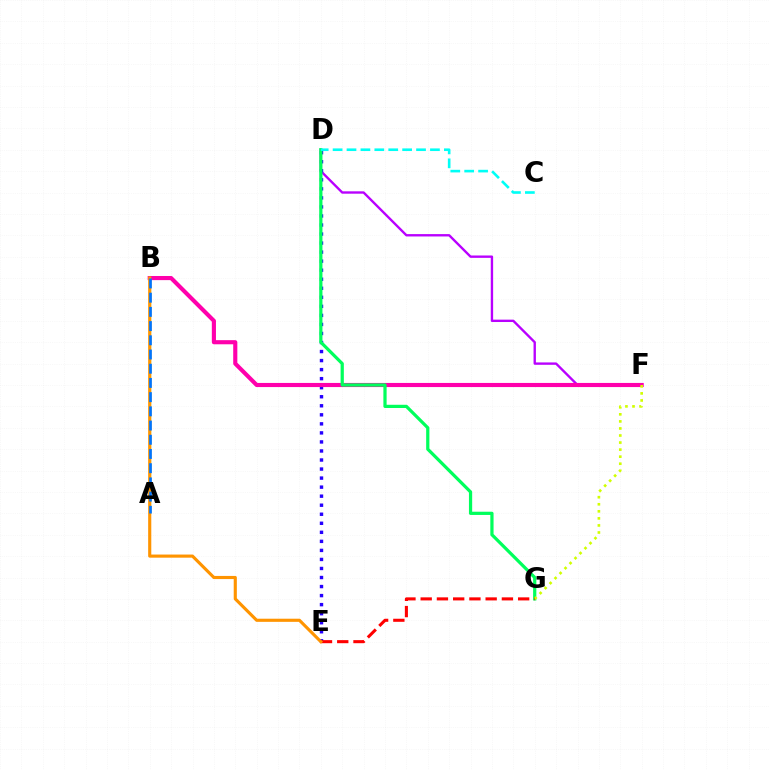{('D', 'F'): [{'color': '#b900ff', 'line_style': 'solid', 'thickness': 1.7}], ('D', 'E'): [{'color': '#2500ff', 'line_style': 'dotted', 'thickness': 2.46}], ('B', 'F'): [{'color': '#ff00ac', 'line_style': 'solid', 'thickness': 2.97}], ('D', 'G'): [{'color': '#00ff5c', 'line_style': 'solid', 'thickness': 2.32}], ('F', 'G'): [{'color': '#d1ff00', 'line_style': 'dotted', 'thickness': 1.92}], ('A', 'B'): [{'color': '#3dff00', 'line_style': 'solid', 'thickness': 1.56}, {'color': '#0074ff', 'line_style': 'dashed', 'thickness': 1.93}], ('E', 'G'): [{'color': '#ff0000', 'line_style': 'dashed', 'thickness': 2.21}], ('C', 'D'): [{'color': '#00fff6', 'line_style': 'dashed', 'thickness': 1.89}], ('B', 'E'): [{'color': '#ff9400', 'line_style': 'solid', 'thickness': 2.25}]}